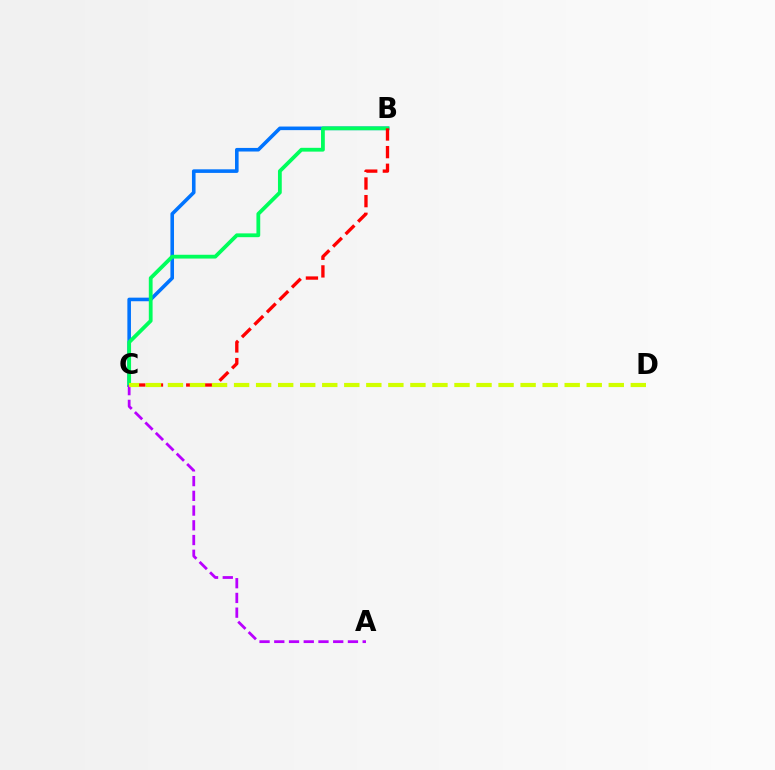{('B', 'C'): [{'color': '#0074ff', 'line_style': 'solid', 'thickness': 2.58}, {'color': '#00ff5c', 'line_style': 'solid', 'thickness': 2.73}, {'color': '#ff0000', 'line_style': 'dashed', 'thickness': 2.4}], ('A', 'C'): [{'color': '#b900ff', 'line_style': 'dashed', 'thickness': 2.0}], ('C', 'D'): [{'color': '#d1ff00', 'line_style': 'dashed', 'thickness': 2.99}]}